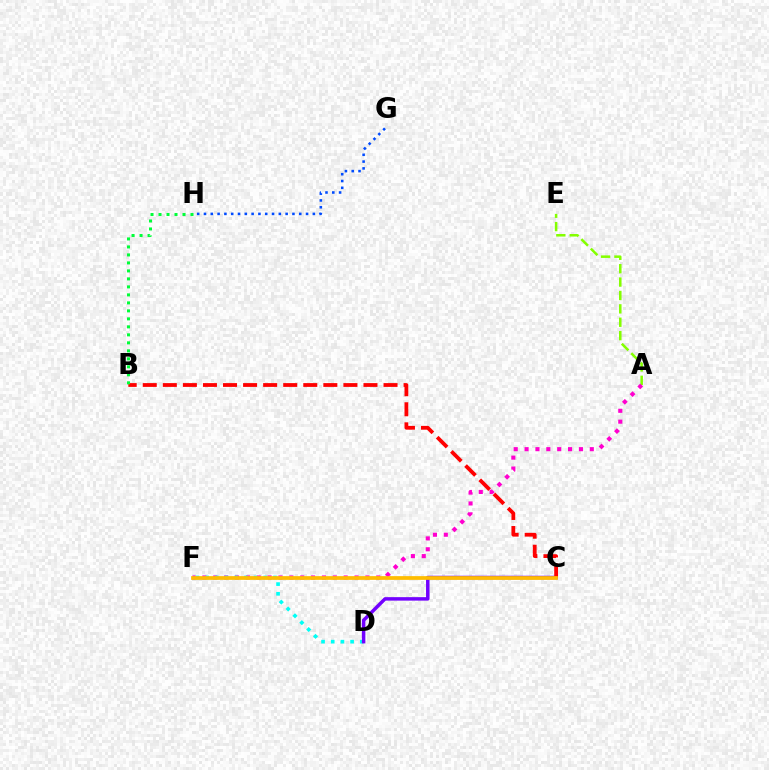{('A', 'E'): [{'color': '#84ff00', 'line_style': 'dashed', 'thickness': 1.82}], ('A', 'F'): [{'color': '#ff00cf', 'line_style': 'dotted', 'thickness': 2.95}], ('D', 'F'): [{'color': '#00fff6', 'line_style': 'dotted', 'thickness': 2.63}], ('C', 'D'): [{'color': '#7200ff', 'line_style': 'solid', 'thickness': 2.5}], ('B', 'C'): [{'color': '#ff0000', 'line_style': 'dashed', 'thickness': 2.73}], ('G', 'H'): [{'color': '#004bff', 'line_style': 'dotted', 'thickness': 1.85}], ('C', 'F'): [{'color': '#ffbd00', 'line_style': 'solid', 'thickness': 2.69}], ('B', 'H'): [{'color': '#00ff39', 'line_style': 'dotted', 'thickness': 2.17}]}